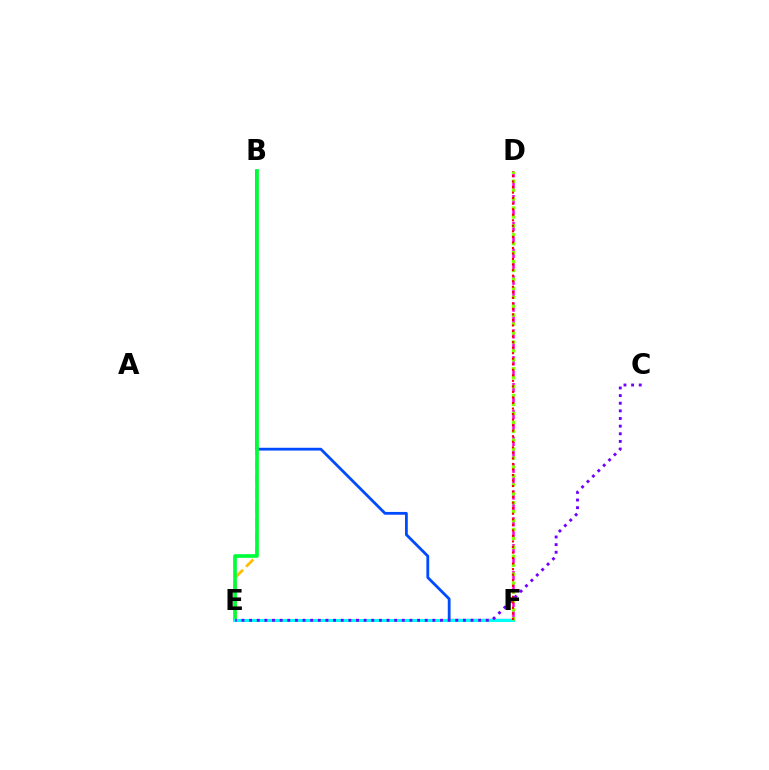{('B', 'E'): [{'color': '#ffbd00', 'line_style': 'dashed', 'thickness': 1.97}, {'color': '#00ff39', 'line_style': 'solid', 'thickness': 2.64}], ('B', 'F'): [{'color': '#004bff', 'line_style': 'solid', 'thickness': 2.02}], ('D', 'F'): [{'color': '#ff00cf', 'line_style': 'dashed', 'thickness': 1.82}, {'color': '#84ff00', 'line_style': 'dotted', 'thickness': 2.43}, {'color': '#ff0000', 'line_style': 'dotted', 'thickness': 1.5}], ('E', 'F'): [{'color': '#00fff6', 'line_style': 'solid', 'thickness': 2.2}], ('C', 'E'): [{'color': '#7200ff', 'line_style': 'dotted', 'thickness': 2.07}]}